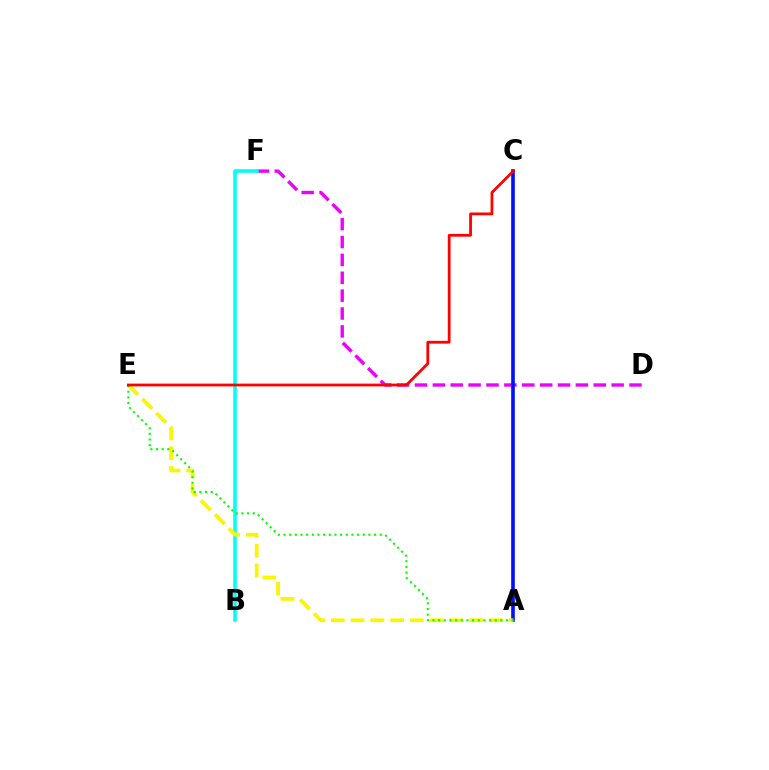{('D', 'F'): [{'color': '#ee00ff', 'line_style': 'dashed', 'thickness': 2.43}], ('A', 'C'): [{'color': '#0010ff', 'line_style': 'solid', 'thickness': 2.61}], ('B', 'F'): [{'color': '#00fff6', 'line_style': 'solid', 'thickness': 2.55}], ('A', 'E'): [{'color': '#fcf500', 'line_style': 'dashed', 'thickness': 2.68}, {'color': '#08ff00', 'line_style': 'dotted', 'thickness': 1.54}], ('C', 'E'): [{'color': '#ff0000', 'line_style': 'solid', 'thickness': 1.99}]}